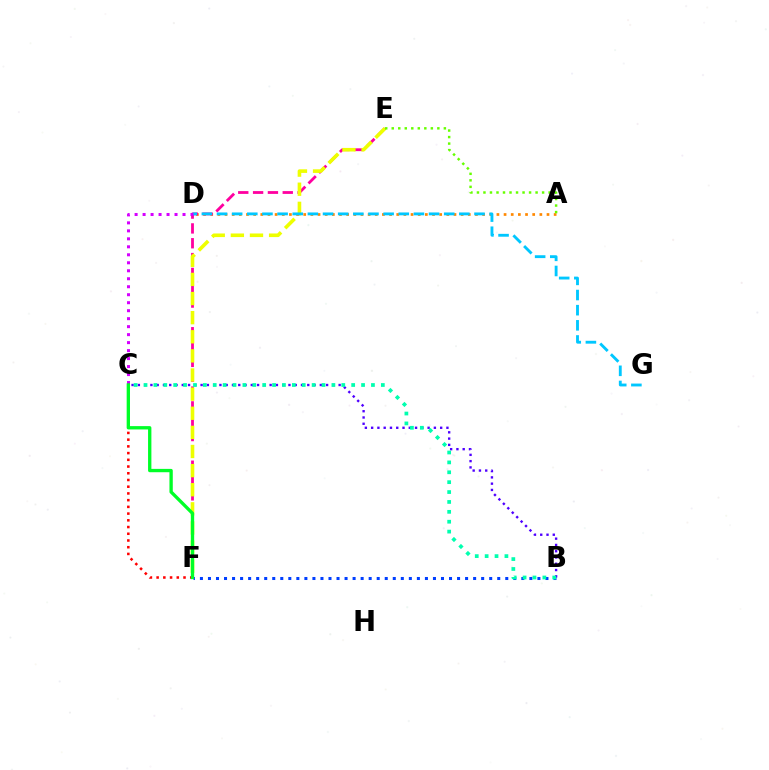{('B', 'C'): [{'color': '#4f00ff', 'line_style': 'dotted', 'thickness': 1.7}, {'color': '#00ffaf', 'line_style': 'dotted', 'thickness': 2.69}], ('A', 'D'): [{'color': '#ff8800', 'line_style': 'dotted', 'thickness': 1.94}], ('C', 'F'): [{'color': '#ff0000', 'line_style': 'dotted', 'thickness': 1.83}, {'color': '#00ff27', 'line_style': 'solid', 'thickness': 2.4}], ('E', 'F'): [{'color': '#ff00a0', 'line_style': 'dashed', 'thickness': 2.01}, {'color': '#eeff00', 'line_style': 'dashed', 'thickness': 2.6}], ('B', 'F'): [{'color': '#003fff', 'line_style': 'dotted', 'thickness': 2.18}], ('D', 'G'): [{'color': '#00c7ff', 'line_style': 'dashed', 'thickness': 2.06}], ('A', 'E'): [{'color': '#66ff00', 'line_style': 'dotted', 'thickness': 1.77}], ('C', 'D'): [{'color': '#d600ff', 'line_style': 'dotted', 'thickness': 2.17}]}